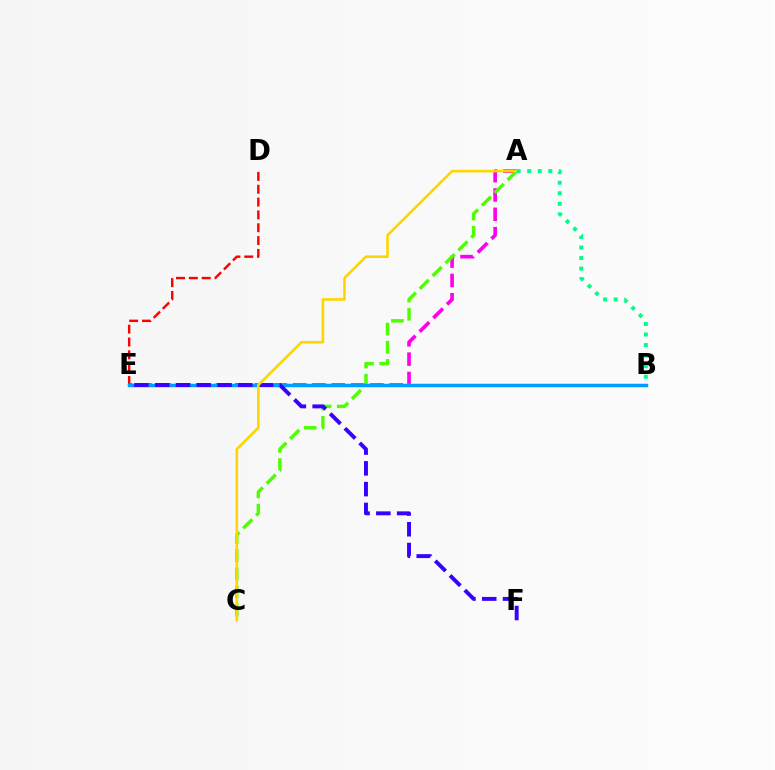{('D', 'E'): [{'color': '#ff0000', 'line_style': 'dashed', 'thickness': 1.74}], ('A', 'E'): [{'color': '#ff00ed', 'line_style': 'dashed', 'thickness': 2.63}], ('A', 'C'): [{'color': '#4fff00', 'line_style': 'dashed', 'thickness': 2.47}, {'color': '#ffd500', 'line_style': 'solid', 'thickness': 1.86}], ('B', 'E'): [{'color': '#009eff', 'line_style': 'solid', 'thickness': 2.52}], ('E', 'F'): [{'color': '#3700ff', 'line_style': 'dashed', 'thickness': 2.82}], ('A', 'B'): [{'color': '#00ff86', 'line_style': 'dotted', 'thickness': 2.86}]}